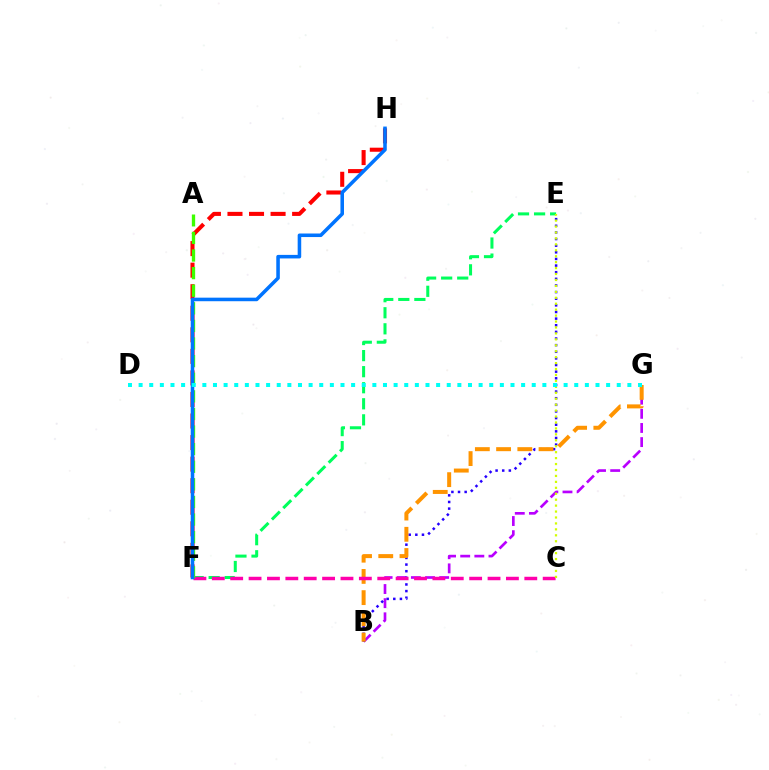{('B', 'G'): [{'color': '#b900ff', 'line_style': 'dashed', 'thickness': 1.92}, {'color': '#ff9400', 'line_style': 'dashed', 'thickness': 2.88}], ('B', 'E'): [{'color': '#2500ff', 'line_style': 'dotted', 'thickness': 1.8}], ('F', 'H'): [{'color': '#ff0000', 'line_style': 'dashed', 'thickness': 2.93}, {'color': '#0074ff', 'line_style': 'solid', 'thickness': 2.56}], ('E', 'F'): [{'color': '#00ff5c', 'line_style': 'dashed', 'thickness': 2.18}], ('C', 'F'): [{'color': '#ff00ac', 'line_style': 'dashed', 'thickness': 2.5}], ('A', 'F'): [{'color': '#3dff00', 'line_style': 'dashed', 'thickness': 2.39}], ('C', 'E'): [{'color': '#d1ff00', 'line_style': 'dotted', 'thickness': 1.61}], ('D', 'G'): [{'color': '#00fff6', 'line_style': 'dotted', 'thickness': 2.89}]}